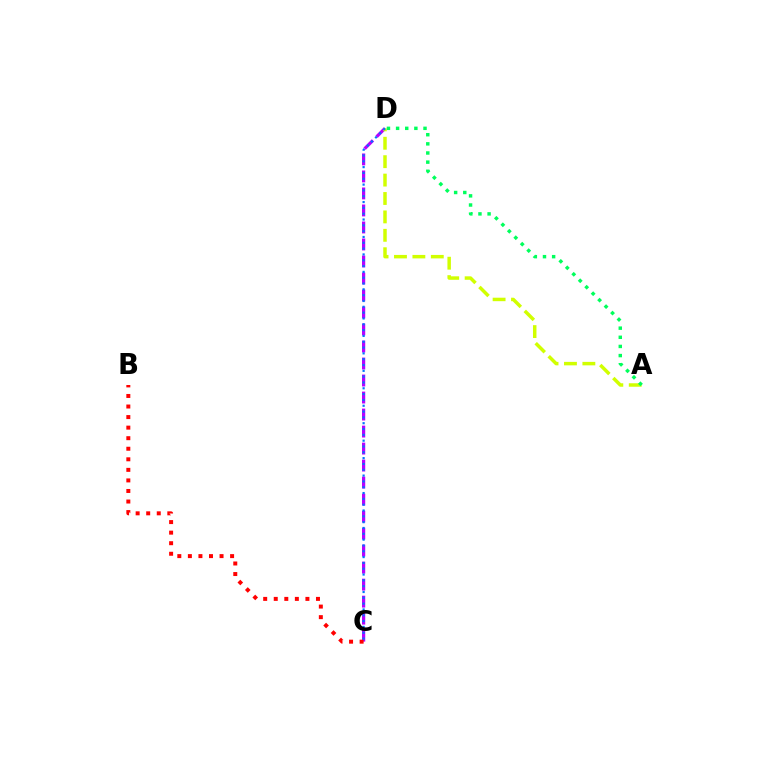{('C', 'D'): [{'color': '#b900ff', 'line_style': 'dashed', 'thickness': 2.31}, {'color': '#0074ff', 'line_style': 'dotted', 'thickness': 1.58}], ('B', 'C'): [{'color': '#ff0000', 'line_style': 'dotted', 'thickness': 2.87}], ('A', 'D'): [{'color': '#d1ff00', 'line_style': 'dashed', 'thickness': 2.5}, {'color': '#00ff5c', 'line_style': 'dotted', 'thickness': 2.48}]}